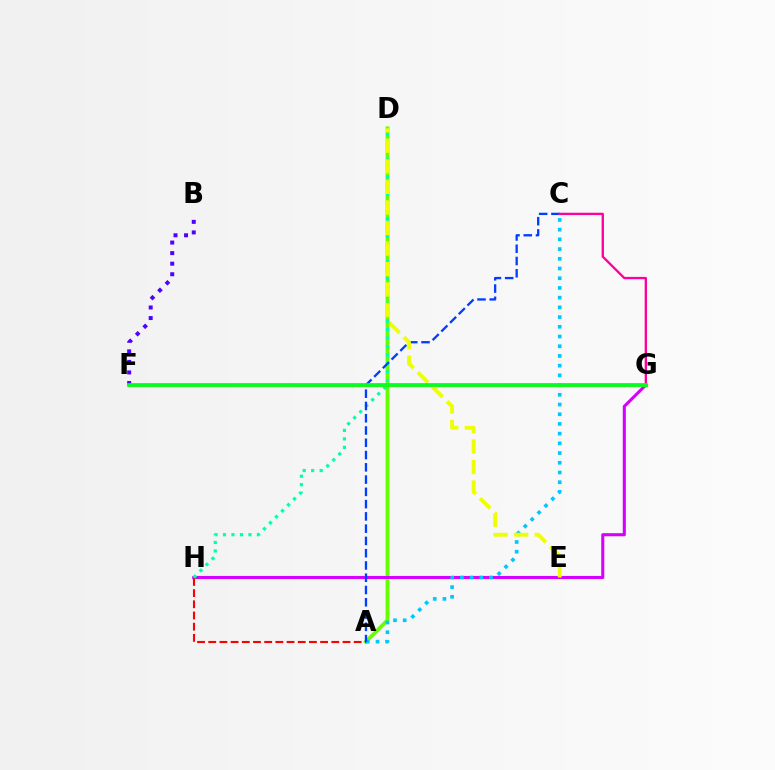{('A', 'D'): [{'color': '#66ff00', 'line_style': 'solid', 'thickness': 2.75}], ('G', 'H'): [{'color': '#d600ff', 'line_style': 'solid', 'thickness': 2.22}], ('A', 'C'): [{'color': '#00c7ff', 'line_style': 'dotted', 'thickness': 2.64}, {'color': '#003fff', 'line_style': 'dashed', 'thickness': 1.67}], ('A', 'H'): [{'color': '#ff0000', 'line_style': 'dashed', 'thickness': 1.52}], ('B', 'F'): [{'color': '#4f00ff', 'line_style': 'dotted', 'thickness': 2.87}], ('D', 'H'): [{'color': '#00ffaf', 'line_style': 'dotted', 'thickness': 2.3}], ('C', 'G'): [{'color': '#ff00a0', 'line_style': 'solid', 'thickness': 1.68}], ('F', 'G'): [{'color': '#ff8800', 'line_style': 'solid', 'thickness': 2.43}, {'color': '#00ff27', 'line_style': 'solid', 'thickness': 2.67}], ('D', 'E'): [{'color': '#eeff00', 'line_style': 'dashed', 'thickness': 2.79}]}